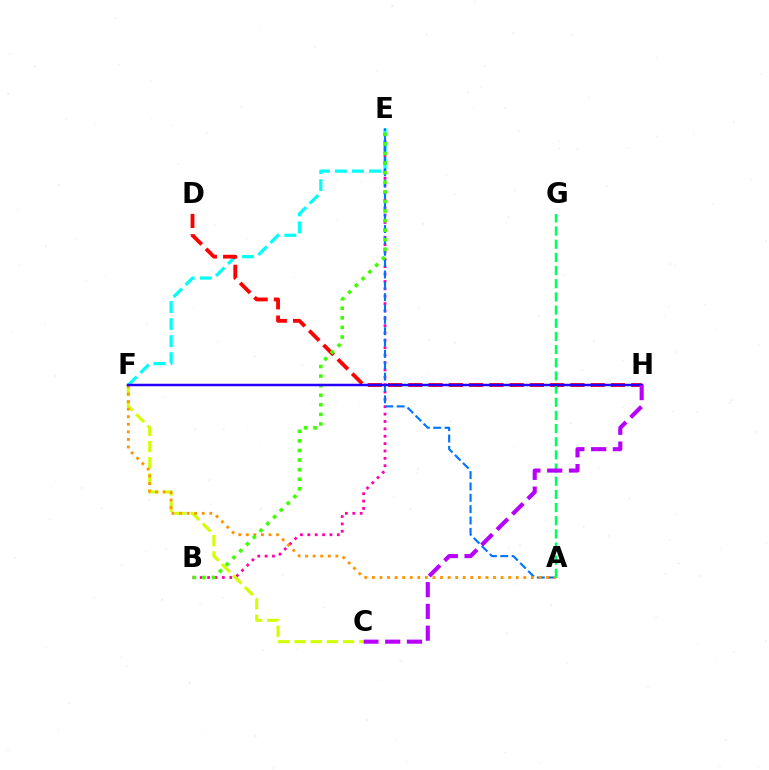{('B', 'E'): [{'color': '#ff00ac', 'line_style': 'dotted', 'thickness': 2.0}, {'color': '#3dff00', 'line_style': 'dotted', 'thickness': 2.6}], ('C', 'F'): [{'color': '#d1ff00', 'line_style': 'dashed', 'thickness': 2.2}], ('E', 'F'): [{'color': '#00fff6', 'line_style': 'dashed', 'thickness': 2.32}], ('A', 'E'): [{'color': '#0074ff', 'line_style': 'dashed', 'thickness': 1.54}], ('D', 'H'): [{'color': '#ff0000', 'line_style': 'dashed', 'thickness': 2.75}], ('A', 'F'): [{'color': '#ff9400', 'line_style': 'dotted', 'thickness': 2.06}], ('A', 'G'): [{'color': '#00ff5c', 'line_style': 'dashed', 'thickness': 1.79}], ('F', 'H'): [{'color': '#2500ff', 'line_style': 'solid', 'thickness': 1.8}], ('C', 'H'): [{'color': '#b900ff', 'line_style': 'dashed', 'thickness': 2.96}]}